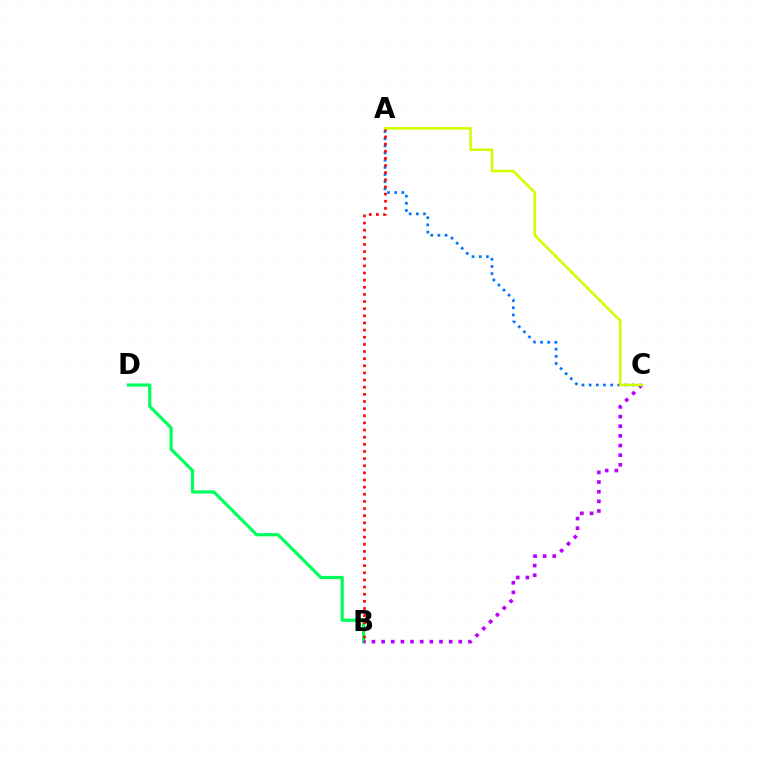{('A', 'C'): [{'color': '#0074ff', 'line_style': 'dotted', 'thickness': 1.95}, {'color': '#d1ff00', 'line_style': 'solid', 'thickness': 1.85}], ('B', 'D'): [{'color': '#00ff5c', 'line_style': 'solid', 'thickness': 2.3}], ('A', 'B'): [{'color': '#ff0000', 'line_style': 'dotted', 'thickness': 1.94}], ('B', 'C'): [{'color': '#b900ff', 'line_style': 'dotted', 'thickness': 2.62}]}